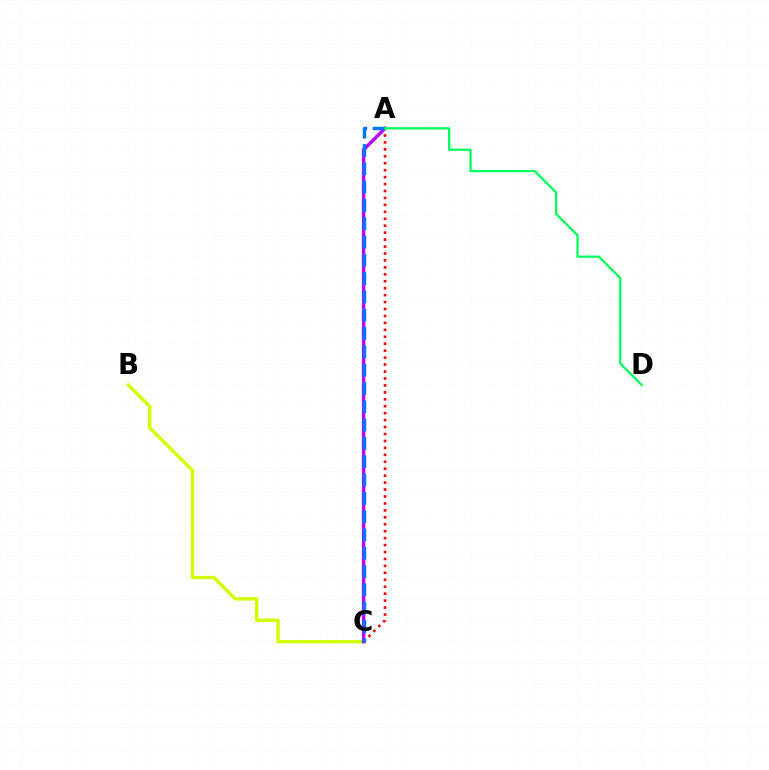{('B', 'C'): [{'color': '#d1ff00', 'line_style': 'solid', 'thickness': 2.44}], ('A', 'C'): [{'color': '#ff0000', 'line_style': 'dotted', 'thickness': 1.89}, {'color': '#b900ff', 'line_style': 'solid', 'thickness': 2.45}, {'color': '#0074ff', 'line_style': 'dashed', 'thickness': 2.49}], ('A', 'D'): [{'color': '#00ff5c', 'line_style': 'solid', 'thickness': 1.62}]}